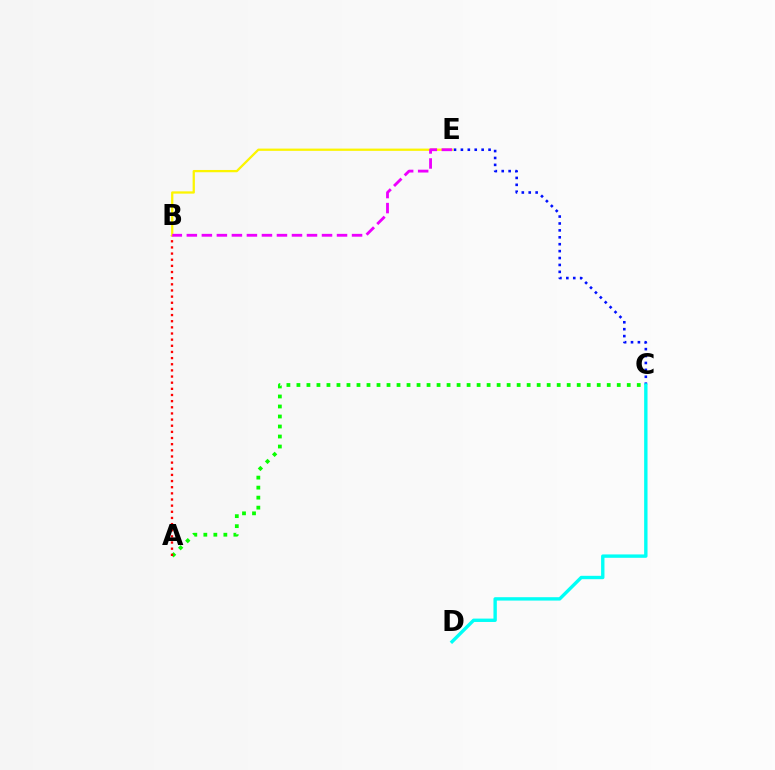{('C', 'E'): [{'color': '#0010ff', 'line_style': 'dotted', 'thickness': 1.88}], ('A', 'C'): [{'color': '#08ff00', 'line_style': 'dotted', 'thickness': 2.72}], ('C', 'D'): [{'color': '#00fff6', 'line_style': 'solid', 'thickness': 2.43}], ('A', 'B'): [{'color': '#ff0000', 'line_style': 'dotted', 'thickness': 1.67}], ('B', 'E'): [{'color': '#fcf500', 'line_style': 'solid', 'thickness': 1.63}, {'color': '#ee00ff', 'line_style': 'dashed', 'thickness': 2.04}]}